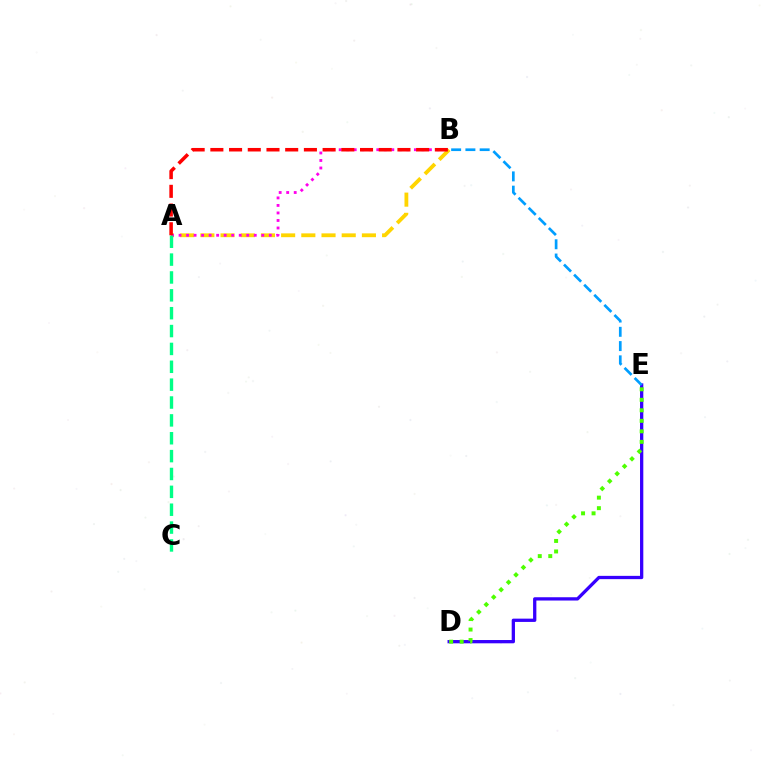{('D', 'E'): [{'color': '#3700ff', 'line_style': 'solid', 'thickness': 2.36}, {'color': '#4fff00', 'line_style': 'dotted', 'thickness': 2.85}], ('A', 'B'): [{'color': '#ffd500', 'line_style': 'dashed', 'thickness': 2.74}, {'color': '#ff00ed', 'line_style': 'dotted', 'thickness': 2.04}, {'color': '#ff0000', 'line_style': 'dashed', 'thickness': 2.54}], ('A', 'C'): [{'color': '#00ff86', 'line_style': 'dashed', 'thickness': 2.43}], ('B', 'E'): [{'color': '#009eff', 'line_style': 'dashed', 'thickness': 1.94}]}